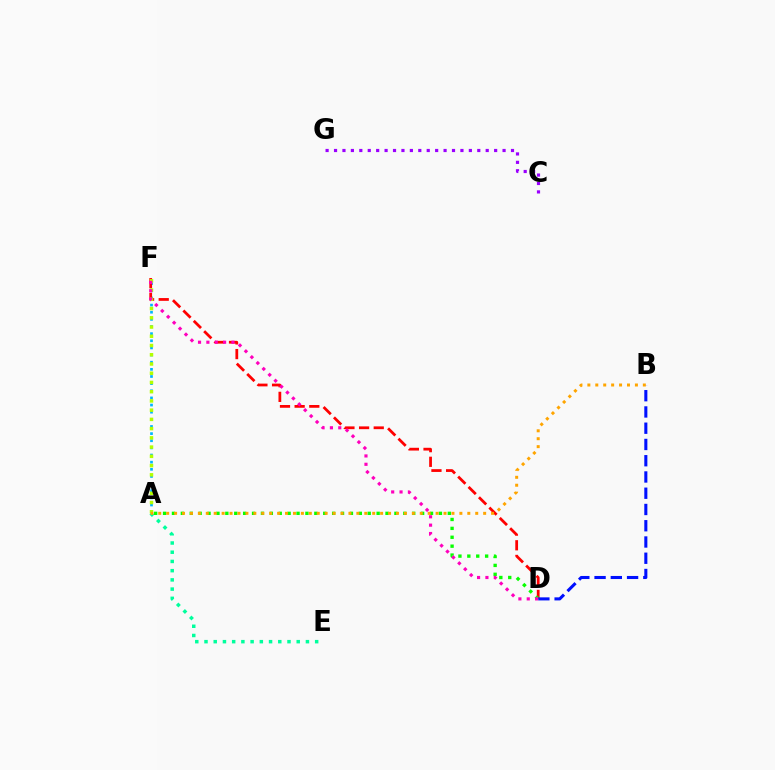{('C', 'G'): [{'color': '#9b00ff', 'line_style': 'dotted', 'thickness': 2.29}], ('A', 'E'): [{'color': '#00ff9d', 'line_style': 'dotted', 'thickness': 2.51}], ('A', 'F'): [{'color': '#00b5ff', 'line_style': 'dotted', 'thickness': 1.94}, {'color': '#b3ff00', 'line_style': 'dotted', 'thickness': 2.51}], ('D', 'F'): [{'color': '#ff0000', 'line_style': 'dashed', 'thickness': 1.99}, {'color': '#ff00bd', 'line_style': 'dotted', 'thickness': 2.27}], ('A', 'D'): [{'color': '#08ff00', 'line_style': 'dotted', 'thickness': 2.42}], ('B', 'D'): [{'color': '#0010ff', 'line_style': 'dashed', 'thickness': 2.21}], ('A', 'B'): [{'color': '#ffa500', 'line_style': 'dotted', 'thickness': 2.15}]}